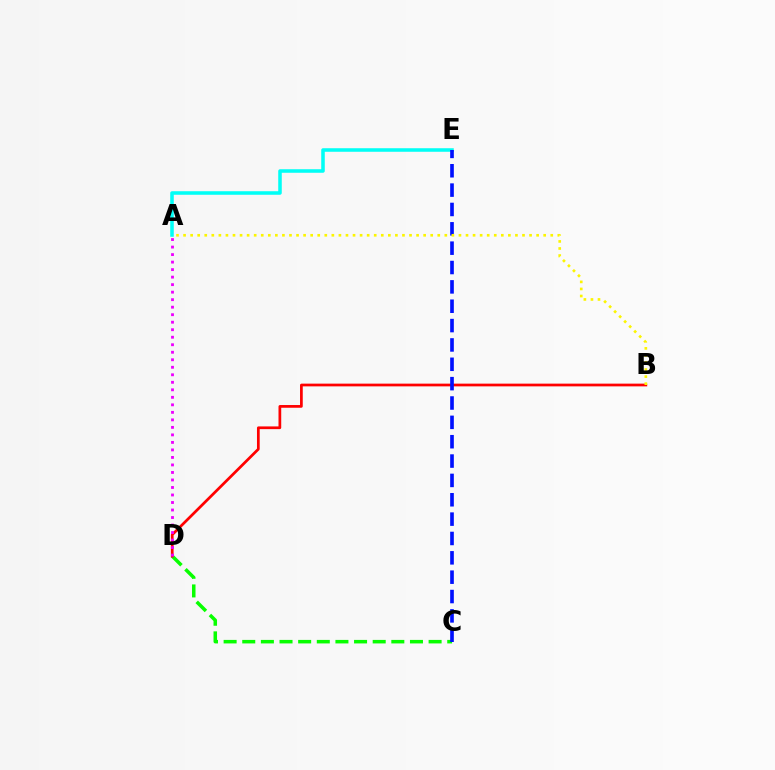{('C', 'D'): [{'color': '#08ff00', 'line_style': 'dashed', 'thickness': 2.53}], ('A', 'E'): [{'color': '#00fff6', 'line_style': 'solid', 'thickness': 2.55}], ('B', 'D'): [{'color': '#ff0000', 'line_style': 'solid', 'thickness': 1.96}], ('C', 'E'): [{'color': '#0010ff', 'line_style': 'dashed', 'thickness': 2.63}], ('A', 'B'): [{'color': '#fcf500', 'line_style': 'dotted', 'thickness': 1.92}], ('A', 'D'): [{'color': '#ee00ff', 'line_style': 'dotted', 'thickness': 2.04}]}